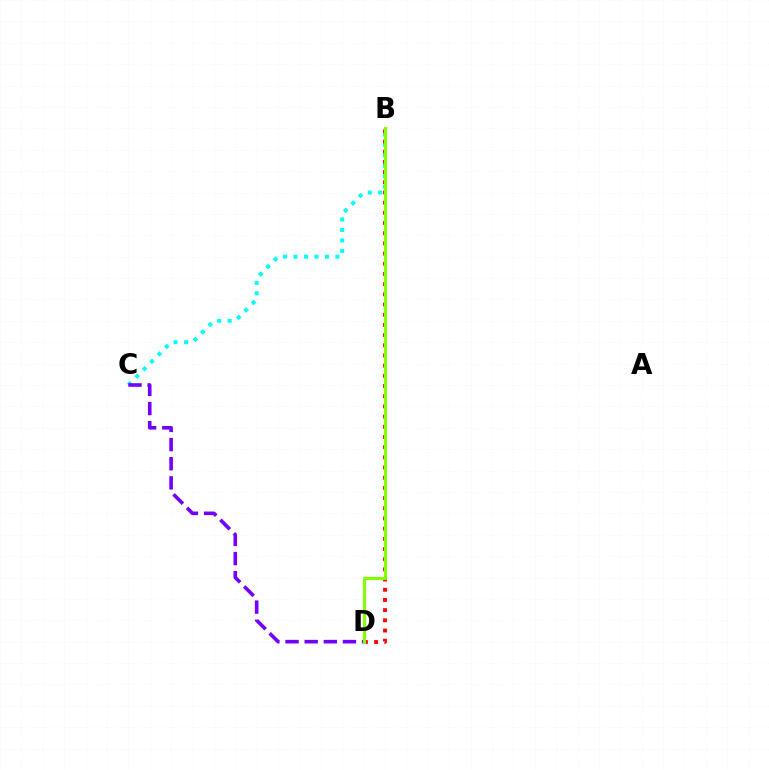{('B', 'C'): [{'color': '#00fff6', 'line_style': 'dotted', 'thickness': 2.85}], ('B', 'D'): [{'color': '#ff0000', 'line_style': 'dotted', 'thickness': 2.77}, {'color': '#84ff00', 'line_style': 'solid', 'thickness': 2.26}], ('C', 'D'): [{'color': '#7200ff', 'line_style': 'dashed', 'thickness': 2.6}]}